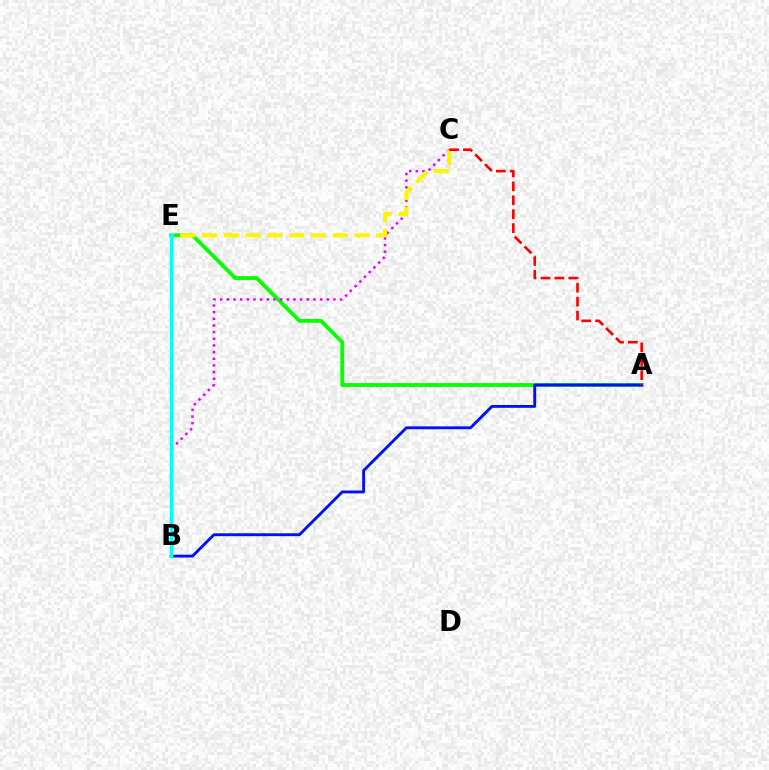{('A', 'E'): [{'color': '#08ff00', 'line_style': 'solid', 'thickness': 2.77}], ('B', 'C'): [{'color': '#ee00ff', 'line_style': 'dotted', 'thickness': 1.81}], ('A', 'B'): [{'color': '#0010ff', 'line_style': 'solid', 'thickness': 2.07}], ('C', 'E'): [{'color': '#fcf500', 'line_style': 'dashed', 'thickness': 2.96}], ('A', 'C'): [{'color': '#ff0000', 'line_style': 'dashed', 'thickness': 1.89}], ('B', 'E'): [{'color': '#00fff6', 'line_style': 'solid', 'thickness': 2.36}]}